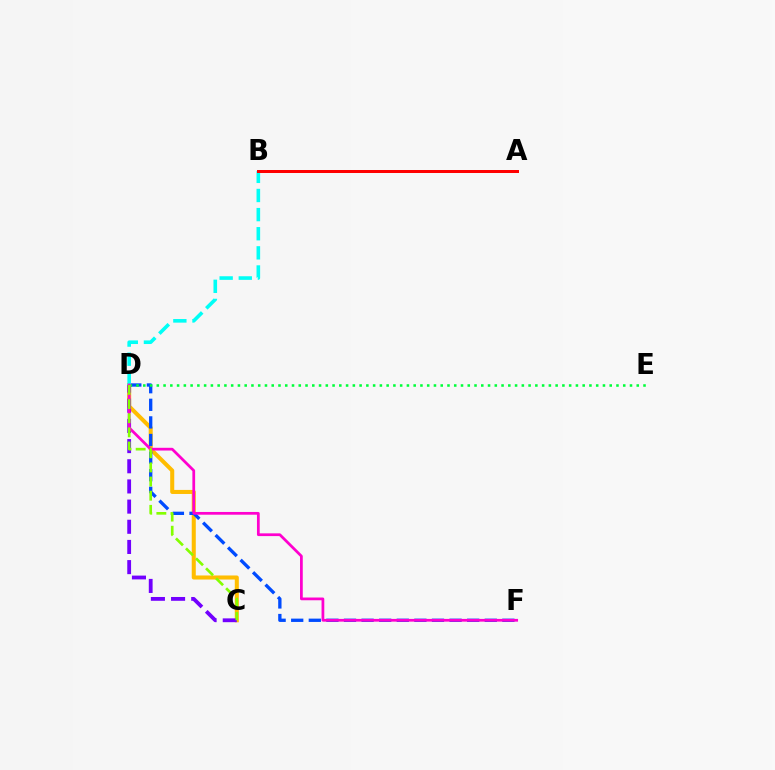{('C', 'D'): [{'color': '#ffbd00', 'line_style': 'solid', 'thickness': 2.91}, {'color': '#7200ff', 'line_style': 'dashed', 'thickness': 2.74}, {'color': '#84ff00', 'line_style': 'dashed', 'thickness': 1.92}], ('D', 'F'): [{'color': '#004bff', 'line_style': 'dashed', 'thickness': 2.39}, {'color': '#ff00cf', 'line_style': 'solid', 'thickness': 1.97}], ('B', 'D'): [{'color': '#00fff6', 'line_style': 'dashed', 'thickness': 2.6}], ('D', 'E'): [{'color': '#00ff39', 'line_style': 'dotted', 'thickness': 1.84}], ('A', 'B'): [{'color': '#ff0000', 'line_style': 'solid', 'thickness': 2.16}]}